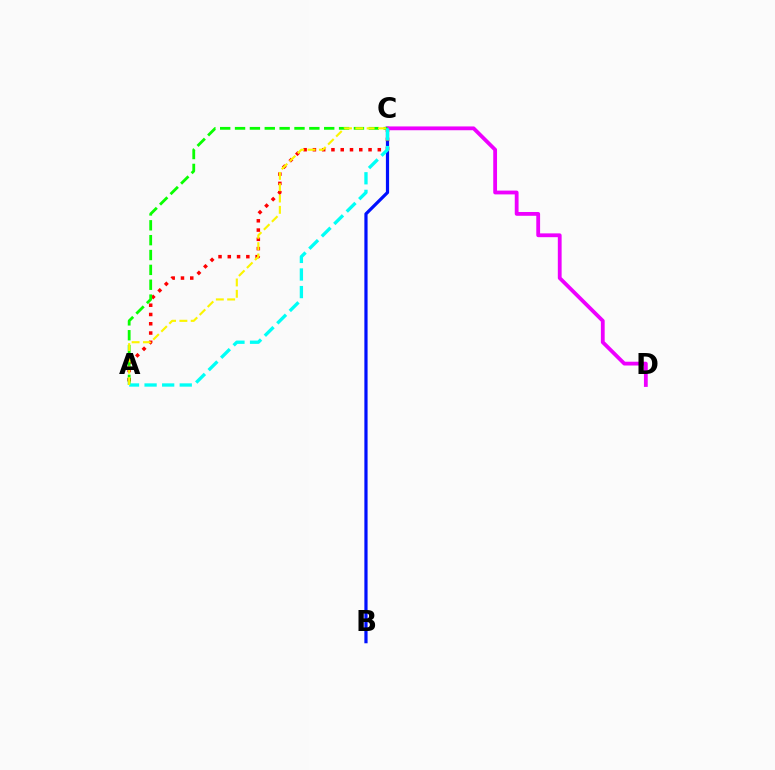{('B', 'C'): [{'color': '#0010ff', 'line_style': 'solid', 'thickness': 2.31}], ('A', 'C'): [{'color': '#ff0000', 'line_style': 'dotted', 'thickness': 2.52}, {'color': '#08ff00', 'line_style': 'dashed', 'thickness': 2.02}, {'color': '#00fff6', 'line_style': 'dashed', 'thickness': 2.39}, {'color': '#fcf500', 'line_style': 'dashed', 'thickness': 1.54}], ('C', 'D'): [{'color': '#ee00ff', 'line_style': 'solid', 'thickness': 2.74}]}